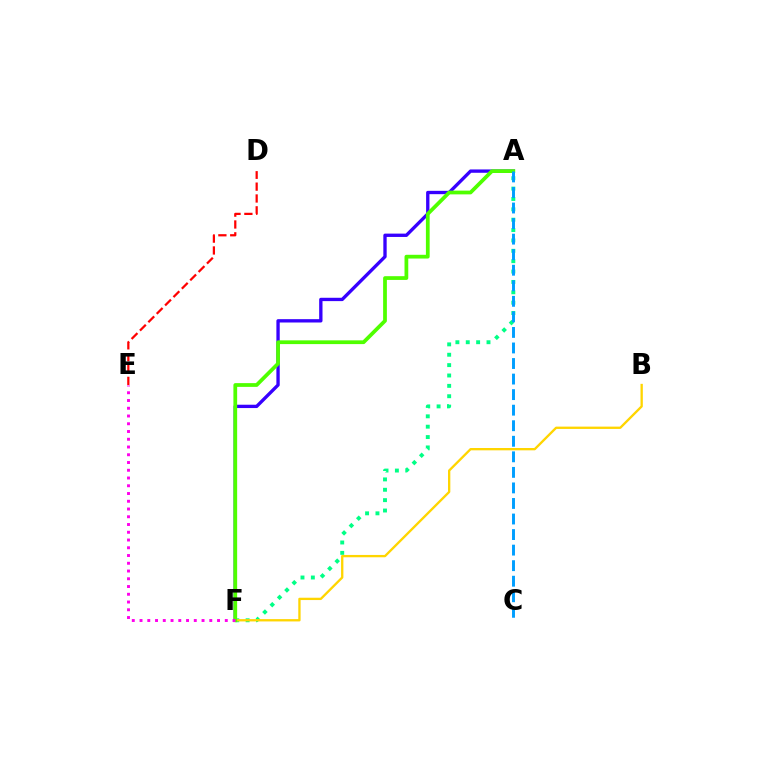{('A', 'F'): [{'color': '#00ff86', 'line_style': 'dotted', 'thickness': 2.82}, {'color': '#3700ff', 'line_style': 'solid', 'thickness': 2.4}, {'color': '#4fff00', 'line_style': 'solid', 'thickness': 2.7}], ('B', 'F'): [{'color': '#ffd500', 'line_style': 'solid', 'thickness': 1.67}], ('D', 'E'): [{'color': '#ff0000', 'line_style': 'dashed', 'thickness': 1.61}], ('E', 'F'): [{'color': '#ff00ed', 'line_style': 'dotted', 'thickness': 2.11}], ('A', 'C'): [{'color': '#009eff', 'line_style': 'dashed', 'thickness': 2.11}]}